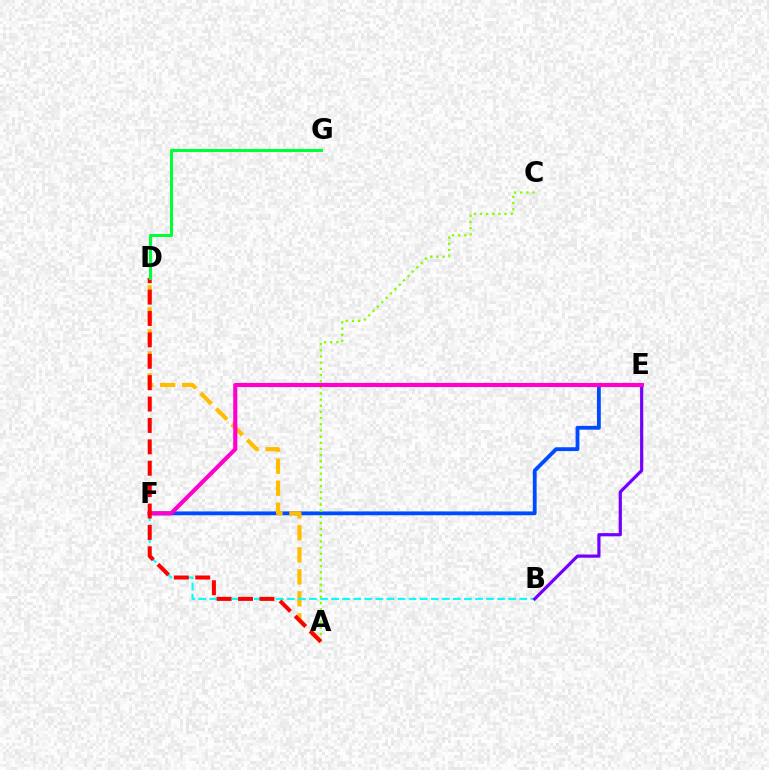{('E', 'F'): [{'color': '#004bff', 'line_style': 'solid', 'thickness': 2.75}, {'color': '#ff00cf', 'line_style': 'solid', 'thickness': 2.95}], ('A', 'D'): [{'color': '#ffbd00', 'line_style': 'dashed', 'thickness': 2.99}, {'color': '#ff0000', 'line_style': 'dashed', 'thickness': 2.91}], ('B', 'F'): [{'color': '#00fff6', 'line_style': 'dashed', 'thickness': 1.5}], ('A', 'C'): [{'color': '#84ff00', 'line_style': 'dotted', 'thickness': 1.68}], ('B', 'E'): [{'color': '#7200ff', 'line_style': 'solid', 'thickness': 2.3}], ('D', 'G'): [{'color': '#00ff39', 'line_style': 'solid', 'thickness': 2.2}]}